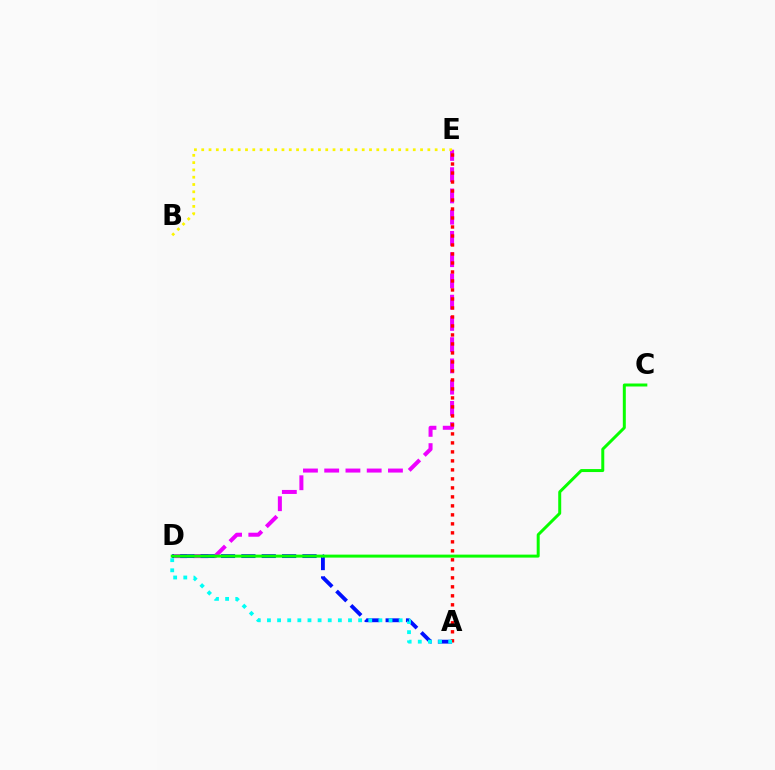{('D', 'E'): [{'color': '#ee00ff', 'line_style': 'dashed', 'thickness': 2.89}], ('A', 'D'): [{'color': '#0010ff', 'line_style': 'dashed', 'thickness': 2.77}, {'color': '#00fff6', 'line_style': 'dotted', 'thickness': 2.75}], ('B', 'E'): [{'color': '#fcf500', 'line_style': 'dotted', 'thickness': 1.98}], ('C', 'D'): [{'color': '#08ff00', 'line_style': 'solid', 'thickness': 2.15}], ('A', 'E'): [{'color': '#ff0000', 'line_style': 'dotted', 'thickness': 2.44}]}